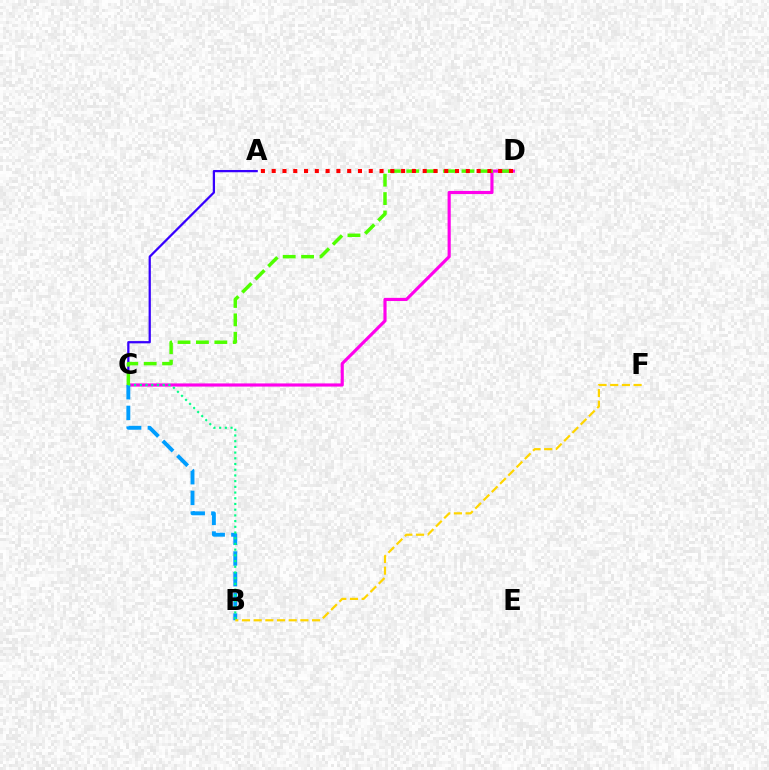{('A', 'C'): [{'color': '#3700ff', 'line_style': 'solid', 'thickness': 1.62}], ('C', 'D'): [{'color': '#ff00ed', 'line_style': 'solid', 'thickness': 2.27}, {'color': '#4fff00', 'line_style': 'dashed', 'thickness': 2.5}], ('B', 'C'): [{'color': '#009eff', 'line_style': 'dashed', 'thickness': 2.81}, {'color': '#00ff86', 'line_style': 'dotted', 'thickness': 1.55}], ('A', 'D'): [{'color': '#ff0000', 'line_style': 'dotted', 'thickness': 2.93}], ('B', 'F'): [{'color': '#ffd500', 'line_style': 'dashed', 'thickness': 1.59}]}